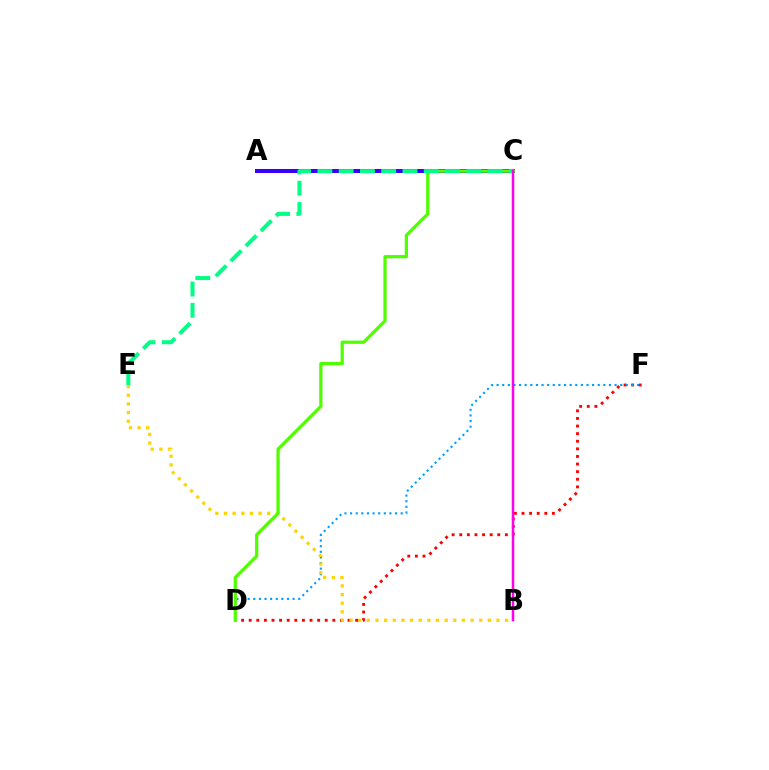{('D', 'F'): [{'color': '#ff0000', 'line_style': 'dotted', 'thickness': 2.07}, {'color': '#009eff', 'line_style': 'dotted', 'thickness': 1.53}], ('A', 'C'): [{'color': '#3700ff', 'line_style': 'solid', 'thickness': 2.91}], ('B', 'E'): [{'color': '#ffd500', 'line_style': 'dotted', 'thickness': 2.35}], ('C', 'D'): [{'color': '#4fff00', 'line_style': 'solid', 'thickness': 2.33}], ('C', 'E'): [{'color': '#00ff86', 'line_style': 'dashed', 'thickness': 2.89}], ('B', 'C'): [{'color': '#ff00ed', 'line_style': 'solid', 'thickness': 1.8}]}